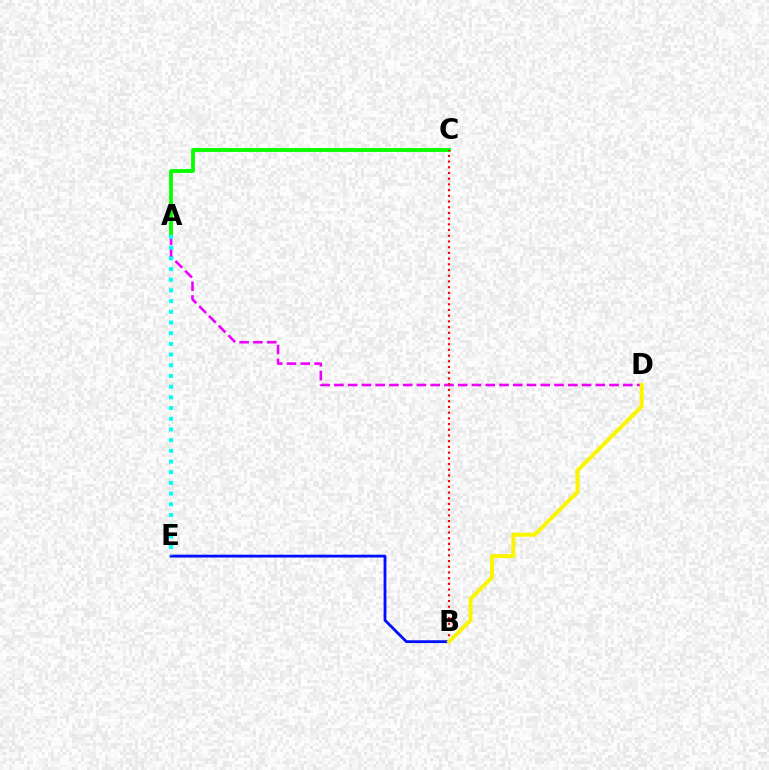{('A', 'C'): [{'color': '#08ff00', 'line_style': 'solid', 'thickness': 2.76}], ('A', 'D'): [{'color': '#ee00ff', 'line_style': 'dashed', 'thickness': 1.87}], ('B', 'E'): [{'color': '#0010ff', 'line_style': 'solid', 'thickness': 2.03}], ('B', 'C'): [{'color': '#ff0000', 'line_style': 'dotted', 'thickness': 1.55}], ('A', 'E'): [{'color': '#00fff6', 'line_style': 'dotted', 'thickness': 2.9}], ('B', 'D'): [{'color': '#fcf500', 'line_style': 'solid', 'thickness': 2.87}]}